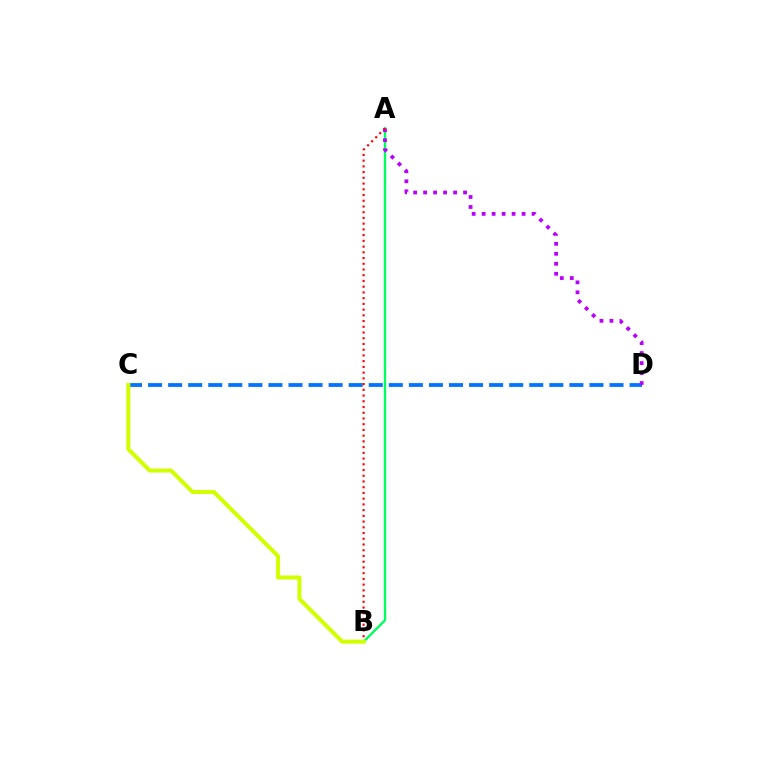{('A', 'B'): [{'color': '#00ff5c', 'line_style': 'solid', 'thickness': 1.7}, {'color': '#ff0000', 'line_style': 'dotted', 'thickness': 1.56}], ('C', 'D'): [{'color': '#0074ff', 'line_style': 'dashed', 'thickness': 2.73}], ('A', 'D'): [{'color': '#b900ff', 'line_style': 'dotted', 'thickness': 2.71}], ('B', 'C'): [{'color': '#d1ff00', 'line_style': 'solid', 'thickness': 2.89}]}